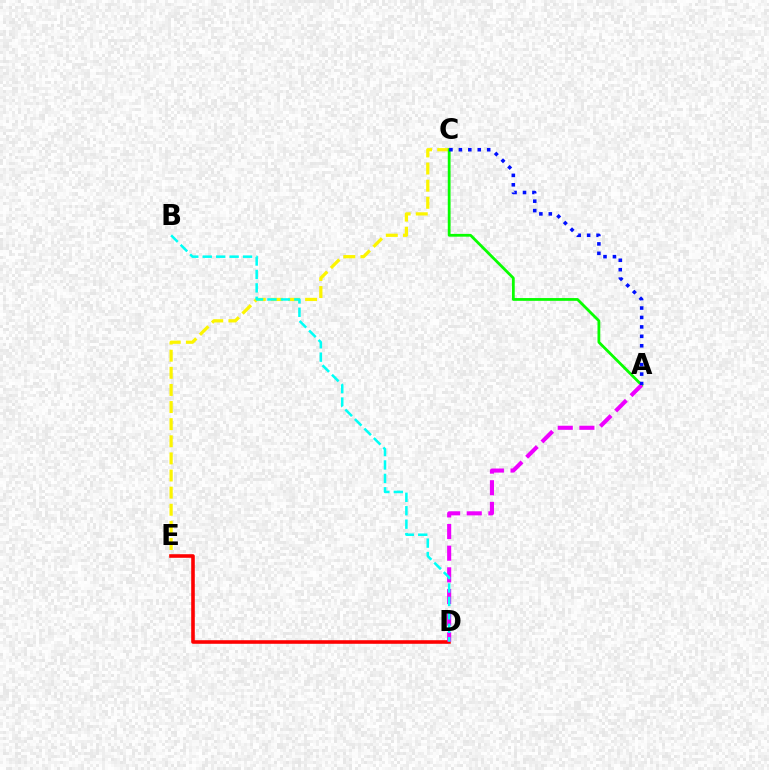{('C', 'E'): [{'color': '#fcf500', 'line_style': 'dashed', 'thickness': 2.33}], ('A', 'C'): [{'color': '#08ff00', 'line_style': 'solid', 'thickness': 2.01}, {'color': '#0010ff', 'line_style': 'dotted', 'thickness': 2.56}], ('D', 'E'): [{'color': '#ff0000', 'line_style': 'solid', 'thickness': 2.58}], ('A', 'D'): [{'color': '#ee00ff', 'line_style': 'dashed', 'thickness': 2.94}], ('B', 'D'): [{'color': '#00fff6', 'line_style': 'dashed', 'thickness': 1.83}]}